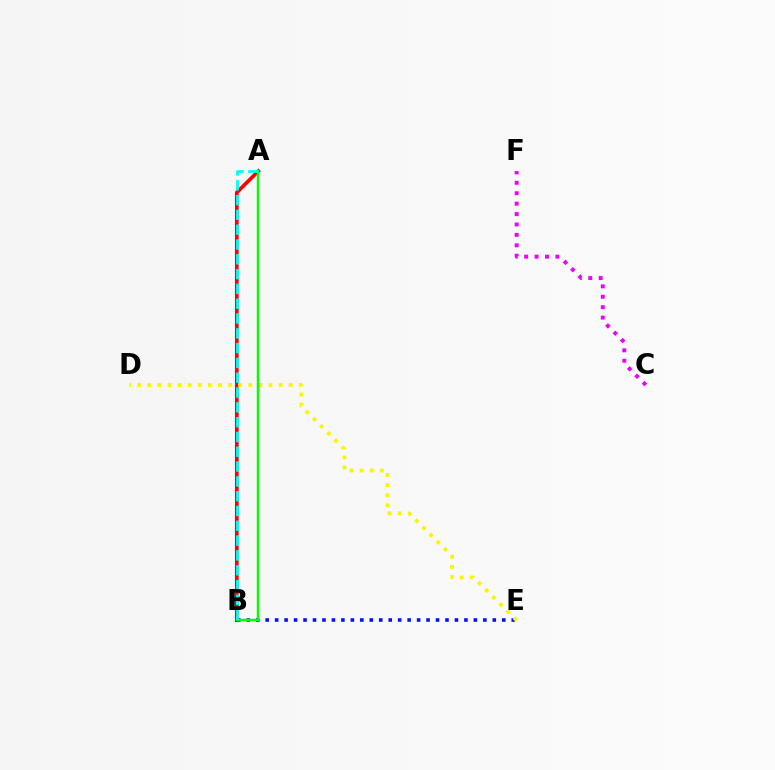{('B', 'E'): [{'color': '#0010ff', 'line_style': 'dotted', 'thickness': 2.57}], ('A', 'B'): [{'color': '#ff0000', 'line_style': 'solid', 'thickness': 2.64}, {'color': '#08ff00', 'line_style': 'solid', 'thickness': 1.79}, {'color': '#00fff6', 'line_style': 'dashed', 'thickness': 2.01}], ('C', 'F'): [{'color': '#ee00ff', 'line_style': 'dotted', 'thickness': 2.83}], ('D', 'E'): [{'color': '#fcf500', 'line_style': 'dotted', 'thickness': 2.75}]}